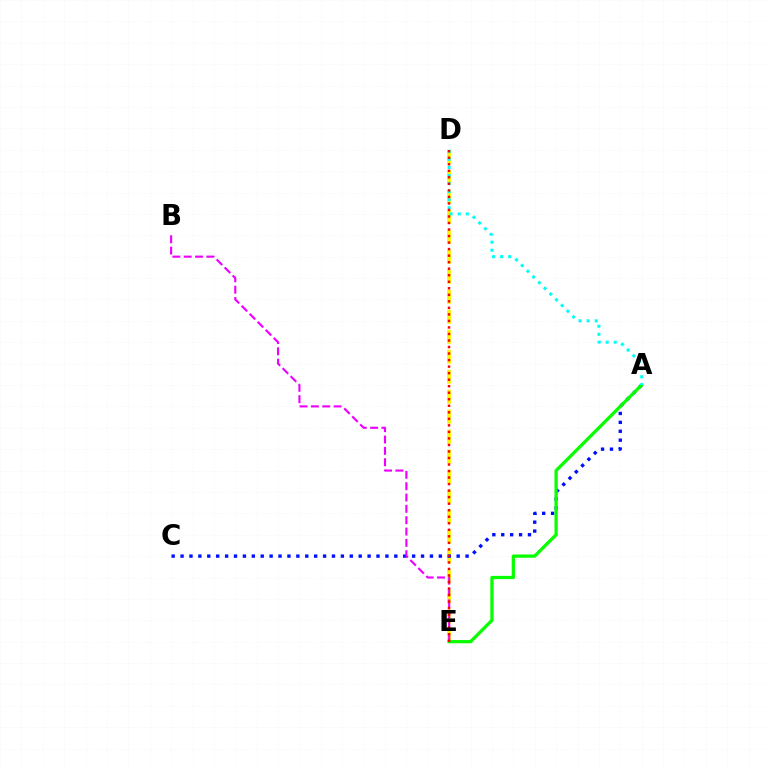{('D', 'E'): [{'color': '#fcf500', 'line_style': 'dashed', 'thickness': 2.71}, {'color': '#ff0000', 'line_style': 'dotted', 'thickness': 1.77}], ('A', 'C'): [{'color': '#0010ff', 'line_style': 'dotted', 'thickness': 2.42}], ('A', 'E'): [{'color': '#08ff00', 'line_style': 'solid', 'thickness': 2.35}], ('B', 'E'): [{'color': '#ee00ff', 'line_style': 'dashed', 'thickness': 1.54}], ('A', 'D'): [{'color': '#00fff6', 'line_style': 'dotted', 'thickness': 2.19}]}